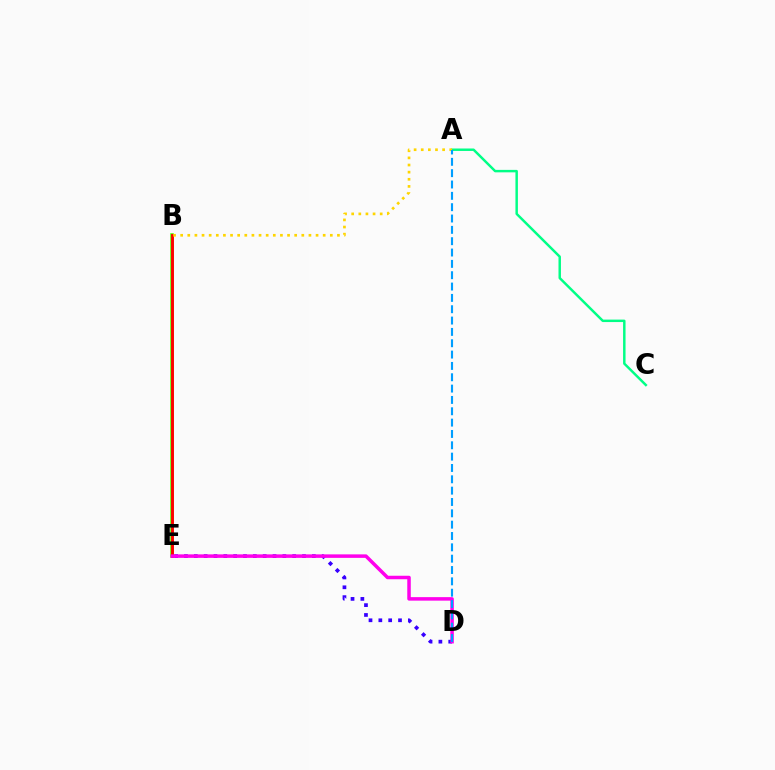{('D', 'E'): [{'color': '#3700ff', 'line_style': 'dotted', 'thickness': 2.67}, {'color': '#ff00ed', 'line_style': 'solid', 'thickness': 2.52}], ('B', 'E'): [{'color': '#4fff00', 'line_style': 'solid', 'thickness': 2.56}, {'color': '#ff0000', 'line_style': 'solid', 'thickness': 2.07}], ('A', 'C'): [{'color': '#00ff86', 'line_style': 'solid', 'thickness': 1.77}], ('A', 'B'): [{'color': '#ffd500', 'line_style': 'dotted', 'thickness': 1.94}], ('A', 'D'): [{'color': '#009eff', 'line_style': 'dashed', 'thickness': 1.54}]}